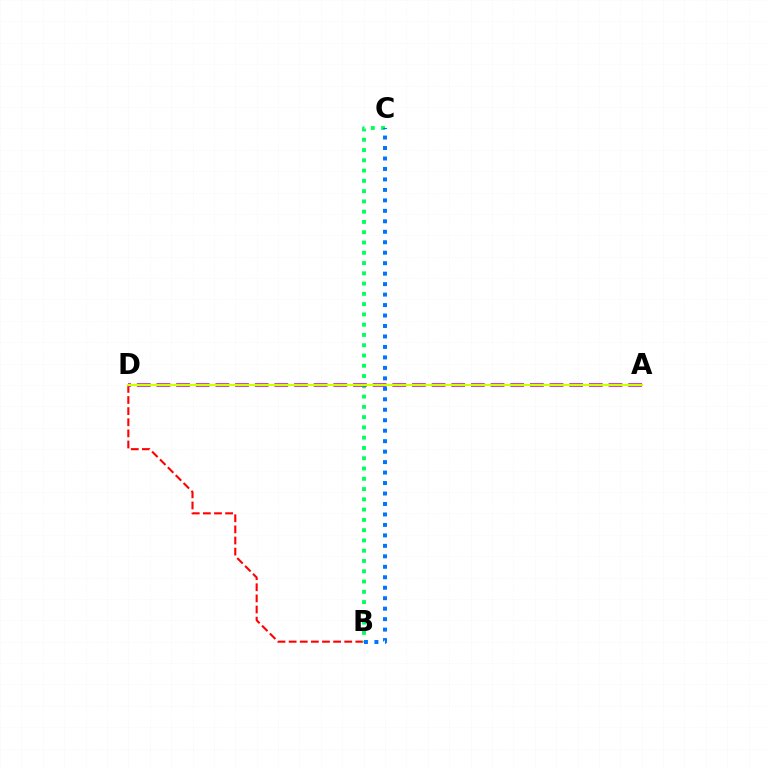{('B', 'D'): [{'color': '#ff0000', 'line_style': 'dashed', 'thickness': 1.51}], ('B', 'C'): [{'color': '#00ff5c', 'line_style': 'dotted', 'thickness': 2.79}, {'color': '#0074ff', 'line_style': 'dotted', 'thickness': 2.84}], ('A', 'D'): [{'color': '#b900ff', 'line_style': 'dashed', 'thickness': 2.67}, {'color': '#d1ff00', 'line_style': 'solid', 'thickness': 1.66}]}